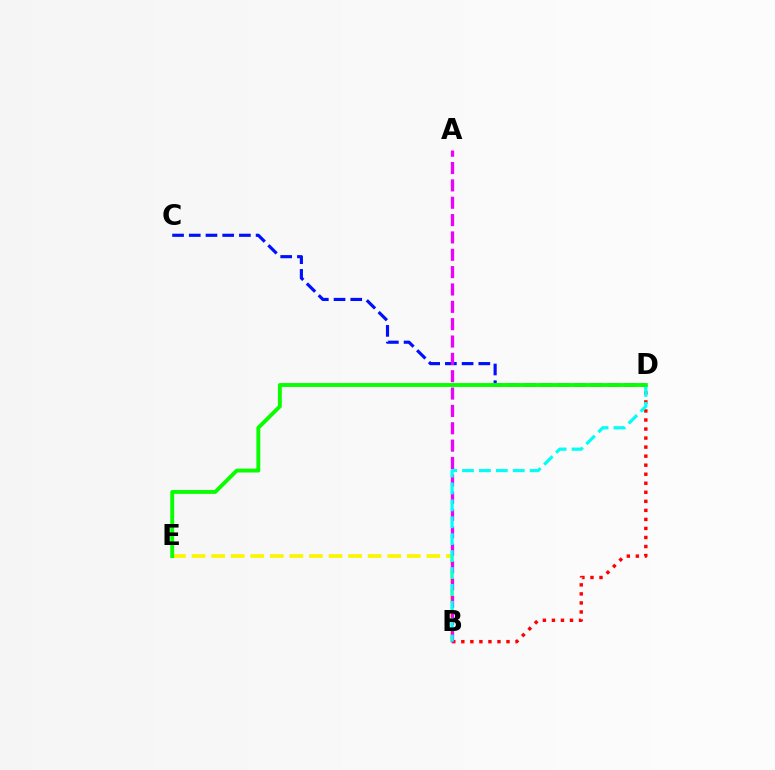{('B', 'D'): [{'color': '#ff0000', 'line_style': 'dotted', 'thickness': 2.46}, {'color': '#00fff6', 'line_style': 'dashed', 'thickness': 2.3}], ('B', 'E'): [{'color': '#fcf500', 'line_style': 'dashed', 'thickness': 2.66}], ('C', 'D'): [{'color': '#0010ff', 'line_style': 'dashed', 'thickness': 2.27}], ('A', 'B'): [{'color': '#ee00ff', 'line_style': 'dashed', 'thickness': 2.36}], ('D', 'E'): [{'color': '#08ff00', 'line_style': 'solid', 'thickness': 2.79}]}